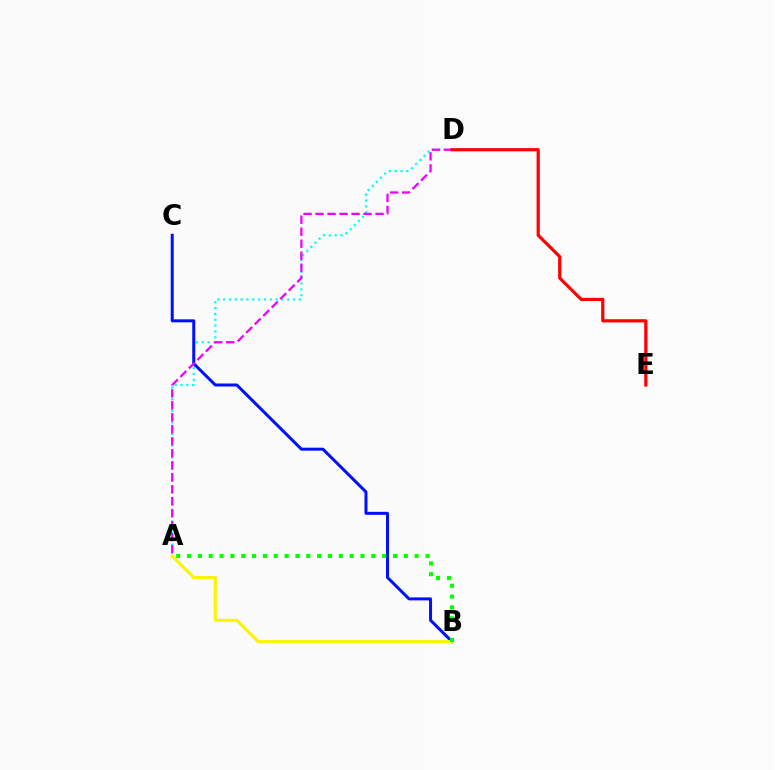{('A', 'D'): [{'color': '#00fff6', 'line_style': 'dotted', 'thickness': 1.58}, {'color': '#ee00ff', 'line_style': 'dashed', 'thickness': 1.63}], ('B', 'C'): [{'color': '#0010ff', 'line_style': 'solid', 'thickness': 2.16}], ('A', 'B'): [{'color': '#fcf500', 'line_style': 'solid', 'thickness': 2.23}, {'color': '#08ff00', 'line_style': 'dotted', 'thickness': 2.95}], ('D', 'E'): [{'color': '#ff0000', 'line_style': 'solid', 'thickness': 2.31}]}